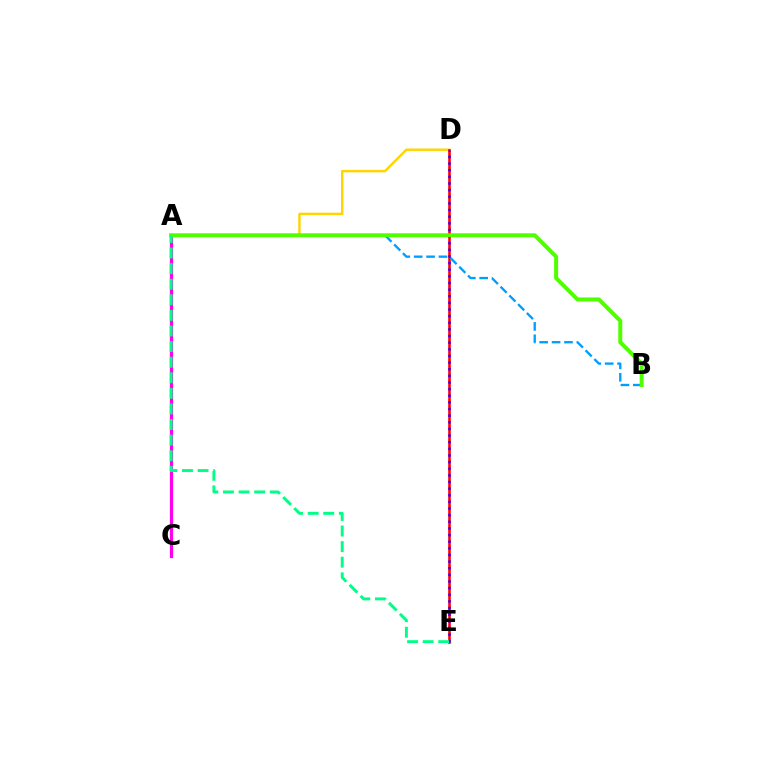{('A', 'C'): [{'color': '#ff00ed', 'line_style': 'solid', 'thickness': 2.31}], ('A', 'D'): [{'color': '#ffd500', 'line_style': 'solid', 'thickness': 1.75}], ('D', 'E'): [{'color': '#ff0000', 'line_style': 'solid', 'thickness': 1.87}, {'color': '#3700ff', 'line_style': 'dotted', 'thickness': 1.8}], ('A', 'B'): [{'color': '#009eff', 'line_style': 'dashed', 'thickness': 1.68}, {'color': '#4fff00', 'line_style': 'solid', 'thickness': 2.87}], ('A', 'E'): [{'color': '#00ff86', 'line_style': 'dashed', 'thickness': 2.12}]}